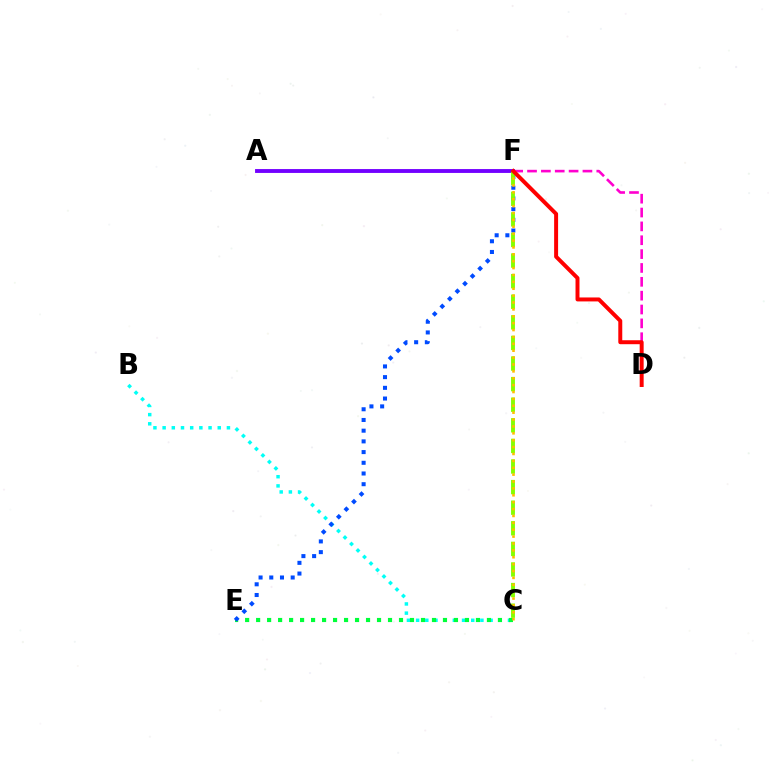{('B', 'C'): [{'color': '#00fff6', 'line_style': 'dotted', 'thickness': 2.5}], ('C', 'E'): [{'color': '#00ff39', 'line_style': 'dotted', 'thickness': 2.99}], ('D', 'F'): [{'color': '#ff00cf', 'line_style': 'dashed', 'thickness': 1.88}, {'color': '#ff0000', 'line_style': 'solid', 'thickness': 2.85}], ('E', 'F'): [{'color': '#004bff', 'line_style': 'dotted', 'thickness': 2.91}], ('A', 'F'): [{'color': '#7200ff', 'line_style': 'solid', 'thickness': 2.79}], ('C', 'F'): [{'color': '#84ff00', 'line_style': 'dashed', 'thickness': 2.8}, {'color': '#ffbd00', 'line_style': 'dotted', 'thickness': 1.87}]}